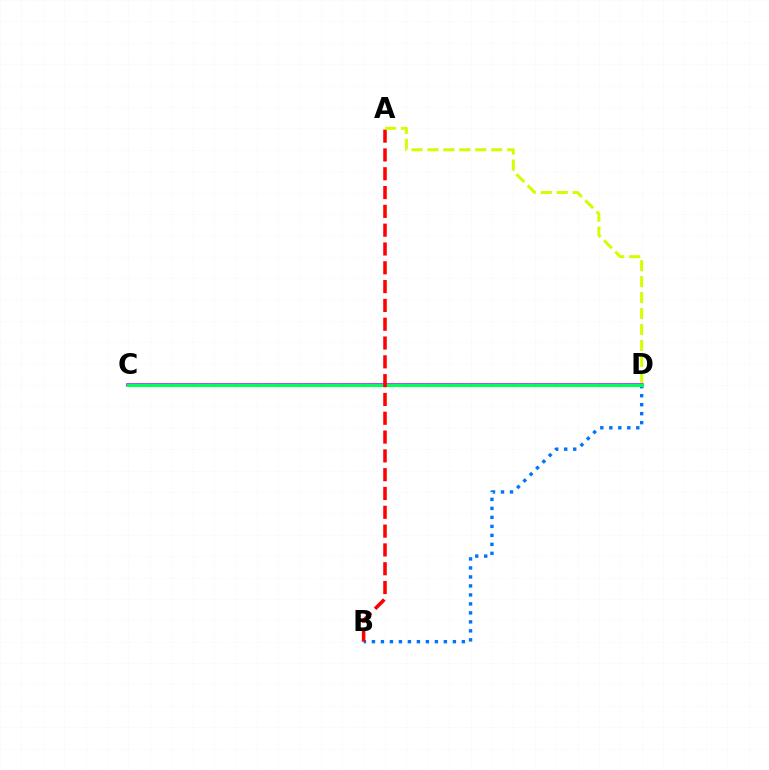{('B', 'D'): [{'color': '#0074ff', 'line_style': 'dotted', 'thickness': 2.44}], ('C', 'D'): [{'color': '#b900ff', 'line_style': 'solid', 'thickness': 2.53}, {'color': '#00ff5c', 'line_style': 'solid', 'thickness': 2.27}], ('A', 'B'): [{'color': '#ff0000', 'line_style': 'dashed', 'thickness': 2.56}], ('A', 'D'): [{'color': '#d1ff00', 'line_style': 'dashed', 'thickness': 2.17}]}